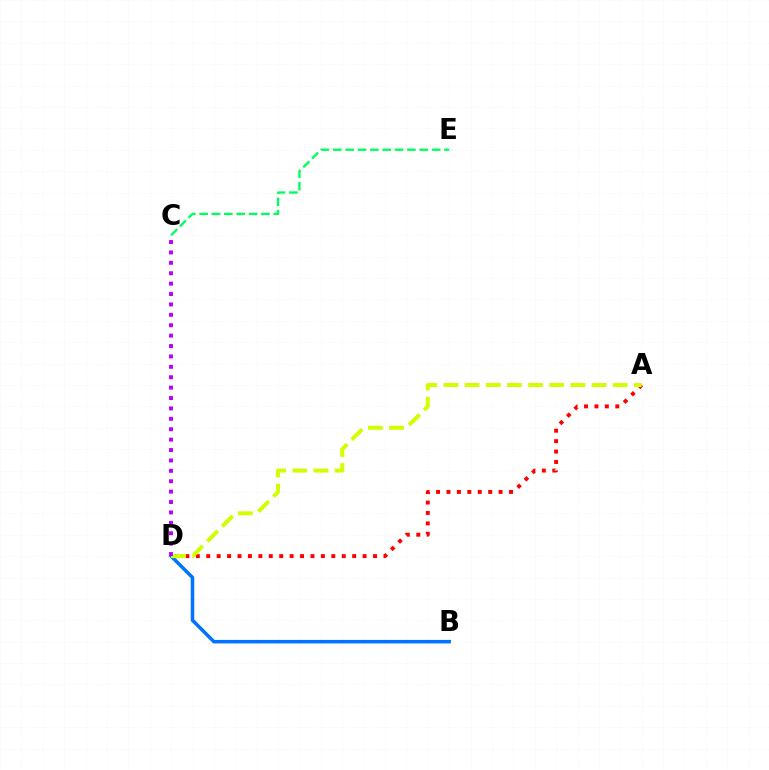{('A', 'D'): [{'color': '#ff0000', 'line_style': 'dotted', 'thickness': 2.83}, {'color': '#d1ff00', 'line_style': 'dashed', 'thickness': 2.87}], ('B', 'D'): [{'color': '#0074ff', 'line_style': 'solid', 'thickness': 2.53}], ('C', 'E'): [{'color': '#00ff5c', 'line_style': 'dashed', 'thickness': 1.68}], ('C', 'D'): [{'color': '#b900ff', 'line_style': 'dotted', 'thickness': 2.83}]}